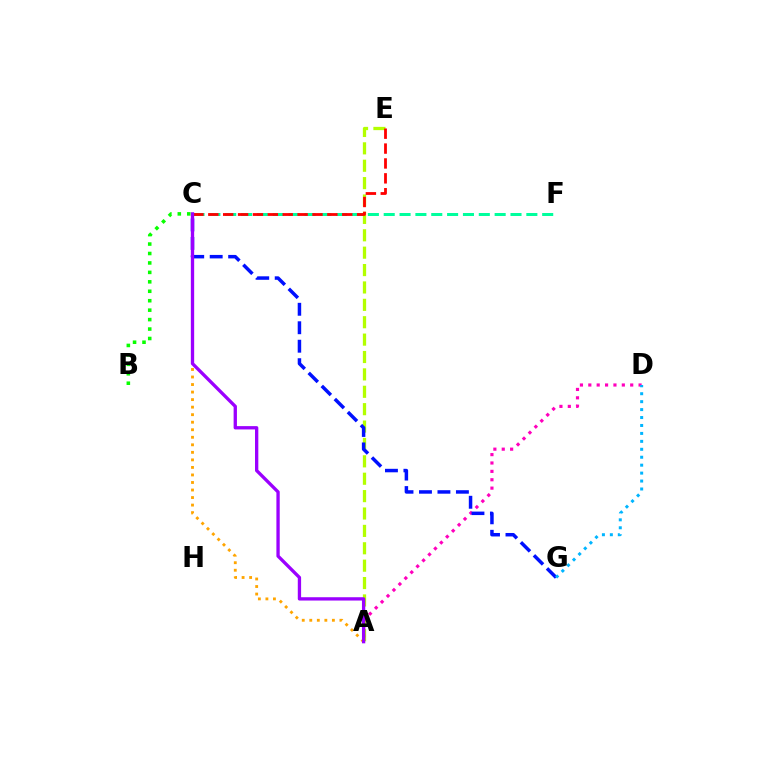{('A', 'E'): [{'color': '#b3ff00', 'line_style': 'dashed', 'thickness': 2.36}], ('C', 'F'): [{'color': '#00ff9d', 'line_style': 'dashed', 'thickness': 2.15}], ('B', 'C'): [{'color': '#08ff00', 'line_style': 'dotted', 'thickness': 2.57}], ('A', 'D'): [{'color': '#ff00bd', 'line_style': 'dotted', 'thickness': 2.28}], ('C', 'G'): [{'color': '#0010ff', 'line_style': 'dashed', 'thickness': 2.51}], ('A', 'C'): [{'color': '#ffa500', 'line_style': 'dotted', 'thickness': 2.05}, {'color': '#9b00ff', 'line_style': 'solid', 'thickness': 2.39}], ('D', 'G'): [{'color': '#00b5ff', 'line_style': 'dotted', 'thickness': 2.16}], ('C', 'E'): [{'color': '#ff0000', 'line_style': 'dashed', 'thickness': 2.02}]}